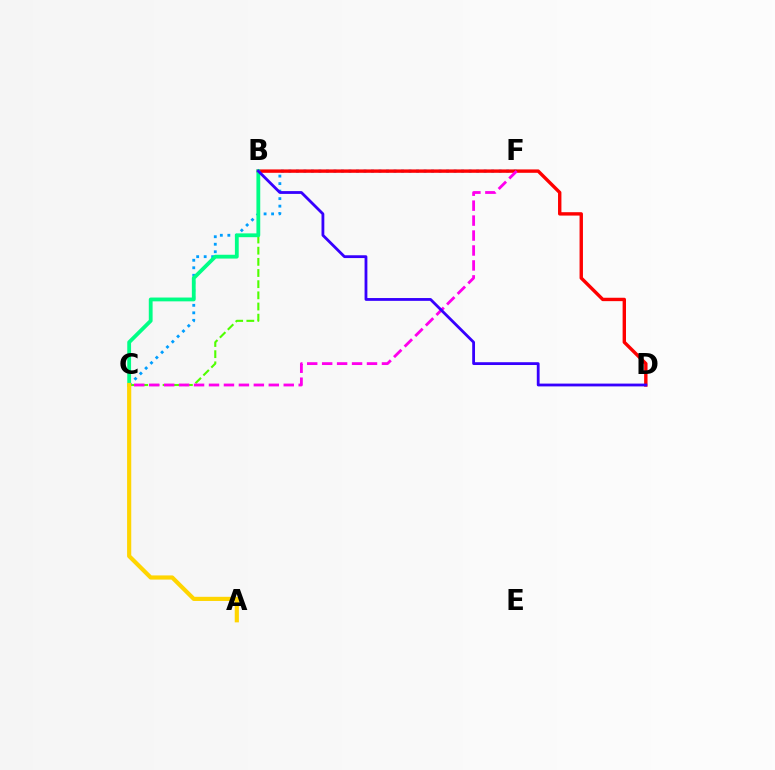{('B', 'C'): [{'color': '#4fff00', 'line_style': 'dashed', 'thickness': 1.52}, {'color': '#00ff86', 'line_style': 'solid', 'thickness': 2.74}], ('C', 'F'): [{'color': '#009eff', 'line_style': 'dotted', 'thickness': 2.04}, {'color': '#ff00ed', 'line_style': 'dashed', 'thickness': 2.03}], ('B', 'D'): [{'color': '#ff0000', 'line_style': 'solid', 'thickness': 2.44}, {'color': '#3700ff', 'line_style': 'solid', 'thickness': 2.02}], ('A', 'C'): [{'color': '#ffd500', 'line_style': 'solid', 'thickness': 2.99}]}